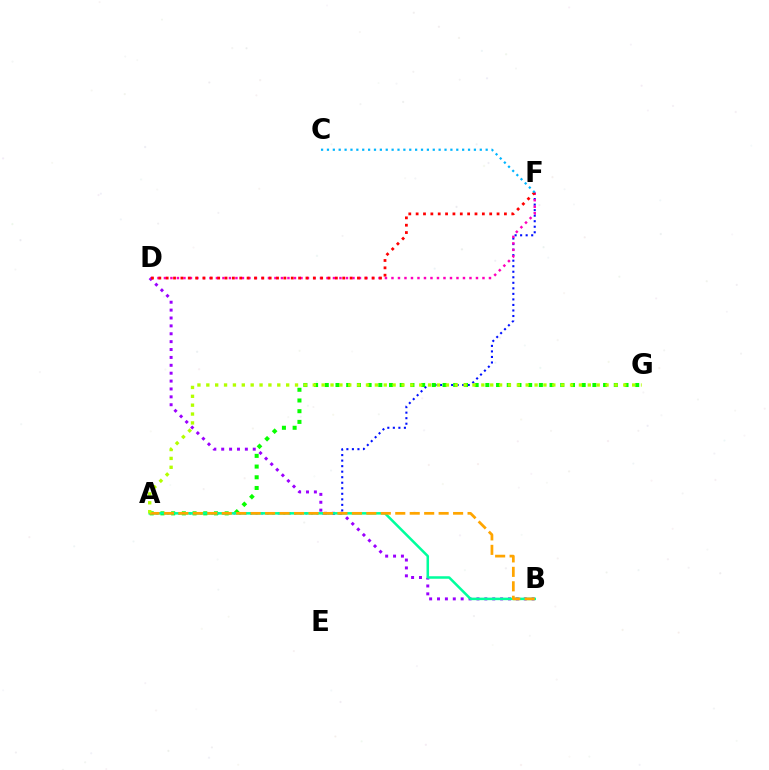{('B', 'D'): [{'color': '#9b00ff', 'line_style': 'dotted', 'thickness': 2.14}], ('A', 'F'): [{'color': '#0010ff', 'line_style': 'dotted', 'thickness': 1.5}], ('A', 'G'): [{'color': '#08ff00', 'line_style': 'dotted', 'thickness': 2.91}, {'color': '#b3ff00', 'line_style': 'dotted', 'thickness': 2.41}], ('A', 'B'): [{'color': '#00ff9d', 'line_style': 'solid', 'thickness': 1.82}, {'color': '#ffa500', 'line_style': 'dashed', 'thickness': 1.96}], ('D', 'F'): [{'color': '#ff00bd', 'line_style': 'dotted', 'thickness': 1.77}, {'color': '#ff0000', 'line_style': 'dotted', 'thickness': 2.0}], ('C', 'F'): [{'color': '#00b5ff', 'line_style': 'dotted', 'thickness': 1.6}]}